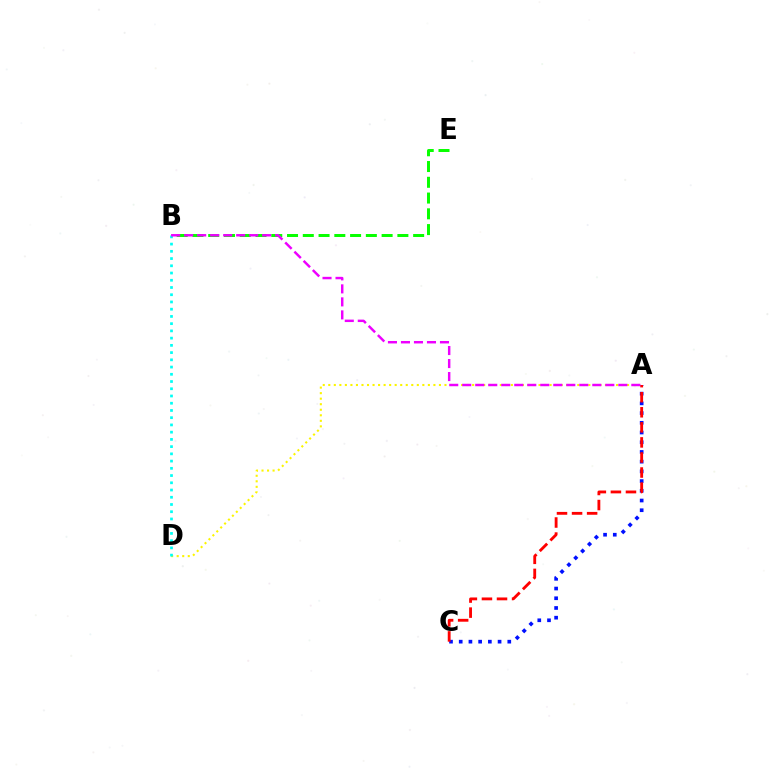{('B', 'E'): [{'color': '#08ff00', 'line_style': 'dashed', 'thickness': 2.14}], ('A', 'C'): [{'color': '#0010ff', 'line_style': 'dotted', 'thickness': 2.64}, {'color': '#ff0000', 'line_style': 'dashed', 'thickness': 2.05}], ('A', 'D'): [{'color': '#fcf500', 'line_style': 'dotted', 'thickness': 1.5}], ('B', 'D'): [{'color': '#00fff6', 'line_style': 'dotted', 'thickness': 1.97}], ('A', 'B'): [{'color': '#ee00ff', 'line_style': 'dashed', 'thickness': 1.77}]}